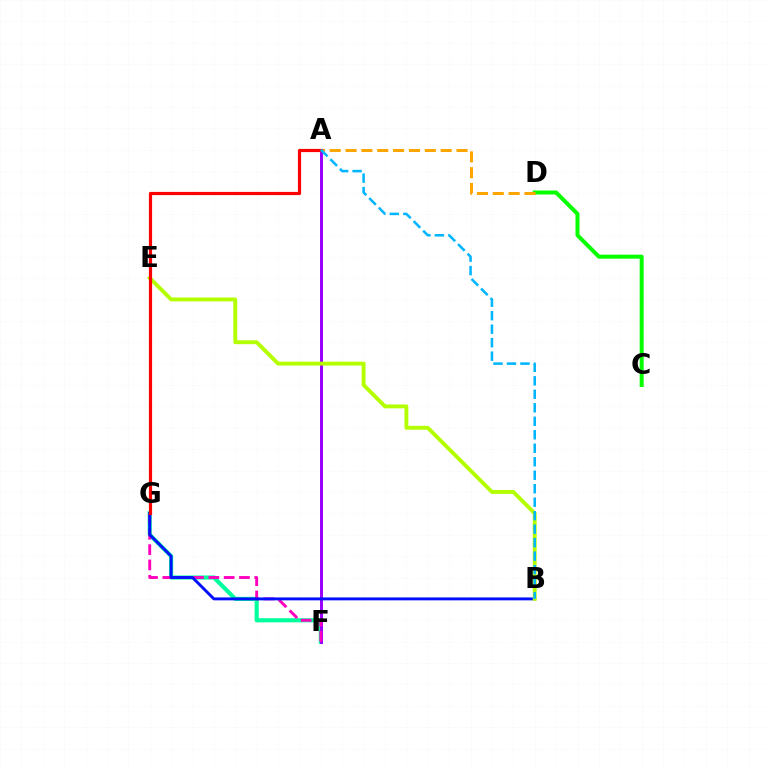{('F', 'G'): [{'color': '#00ff9d', 'line_style': 'solid', 'thickness': 2.98}, {'color': '#ff00bd', 'line_style': 'dashed', 'thickness': 2.08}], ('A', 'F'): [{'color': '#9b00ff', 'line_style': 'solid', 'thickness': 2.14}], ('B', 'G'): [{'color': '#0010ff', 'line_style': 'solid', 'thickness': 2.09}], ('B', 'E'): [{'color': '#b3ff00', 'line_style': 'solid', 'thickness': 2.8}], ('C', 'D'): [{'color': '#08ff00', 'line_style': 'solid', 'thickness': 2.89}], ('A', 'D'): [{'color': '#ffa500', 'line_style': 'dashed', 'thickness': 2.15}], ('A', 'G'): [{'color': '#ff0000', 'line_style': 'solid', 'thickness': 2.3}], ('A', 'B'): [{'color': '#00b5ff', 'line_style': 'dashed', 'thickness': 1.83}]}